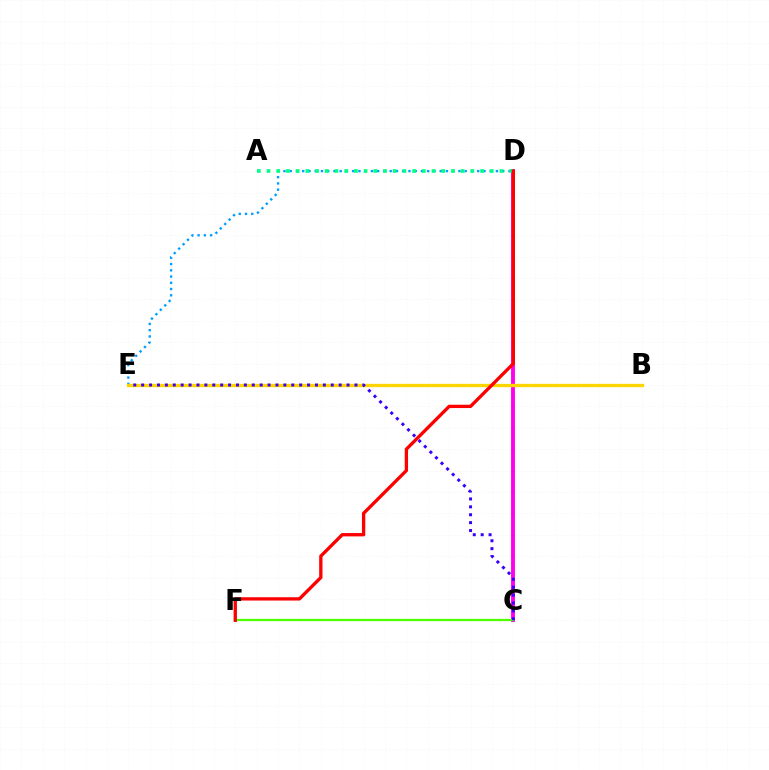{('D', 'E'): [{'color': '#009eff', 'line_style': 'dotted', 'thickness': 1.7}], ('C', 'D'): [{'color': '#ff00ed', 'line_style': 'solid', 'thickness': 2.8}], ('B', 'E'): [{'color': '#ffd500', 'line_style': 'solid', 'thickness': 2.39}], ('C', 'F'): [{'color': '#4fff00', 'line_style': 'solid', 'thickness': 1.63}], ('A', 'D'): [{'color': '#00ff86', 'line_style': 'dotted', 'thickness': 2.64}], ('D', 'F'): [{'color': '#ff0000', 'line_style': 'solid', 'thickness': 2.39}], ('C', 'E'): [{'color': '#3700ff', 'line_style': 'dotted', 'thickness': 2.15}]}